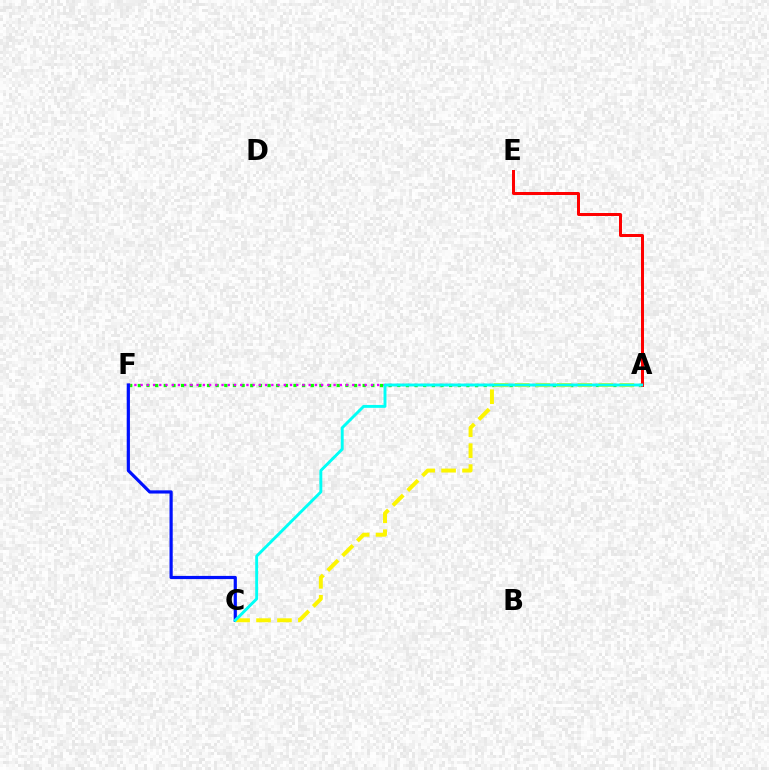{('A', 'F'): [{'color': '#08ff00', 'line_style': 'dotted', 'thickness': 2.35}, {'color': '#ee00ff', 'line_style': 'dotted', 'thickness': 1.69}], ('C', 'F'): [{'color': '#0010ff', 'line_style': 'solid', 'thickness': 2.3}], ('A', 'C'): [{'color': '#fcf500', 'line_style': 'dashed', 'thickness': 2.84}, {'color': '#00fff6', 'line_style': 'solid', 'thickness': 2.09}], ('A', 'E'): [{'color': '#ff0000', 'line_style': 'solid', 'thickness': 2.15}]}